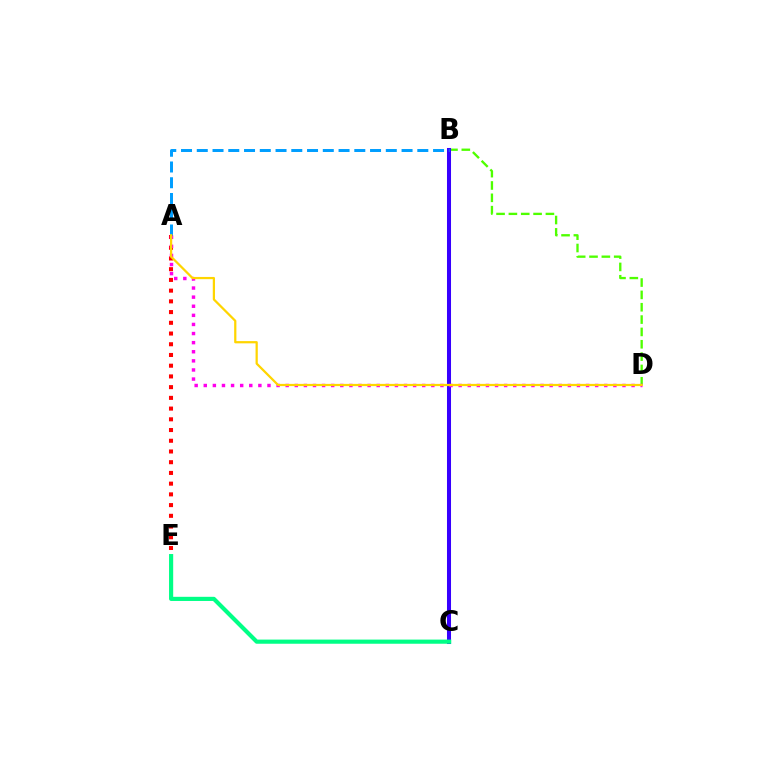{('B', 'D'): [{'color': '#4fff00', 'line_style': 'dashed', 'thickness': 1.68}], ('B', 'C'): [{'color': '#3700ff', 'line_style': 'solid', 'thickness': 2.9}], ('A', 'E'): [{'color': '#ff0000', 'line_style': 'dotted', 'thickness': 2.91}], ('C', 'E'): [{'color': '#00ff86', 'line_style': 'solid', 'thickness': 2.99}], ('A', 'D'): [{'color': '#ff00ed', 'line_style': 'dotted', 'thickness': 2.47}, {'color': '#ffd500', 'line_style': 'solid', 'thickness': 1.61}], ('A', 'B'): [{'color': '#009eff', 'line_style': 'dashed', 'thickness': 2.14}]}